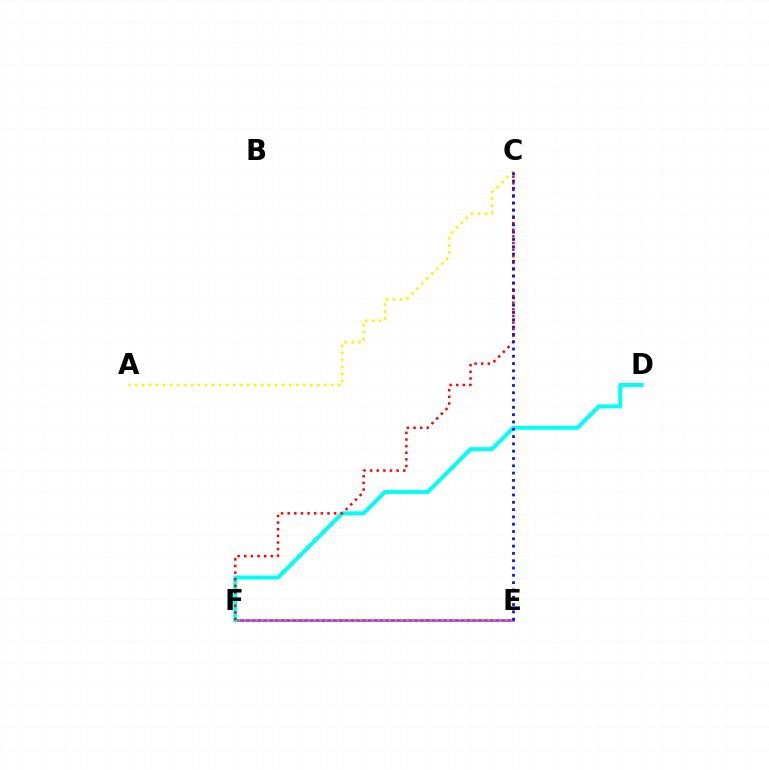{('E', 'F'): [{'color': '#ee00ff', 'line_style': 'solid', 'thickness': 1.86}, {'color': '#08ff00', 'line_style': 'dotted', 'thickness': 1.58}], ('D', 'F'): [{'color': '#00fff6', 'line_style': 'solid', 'thickness': 2.87}], ('A', 'C'): [{'color': '#fcf500', 'line_style': 'dotted', 'thickness': 1.9}], ('C', 'F'): [{'color': '#ff0000', 'line_style': 'dotted', 'thickness': 1.8}], ('C', 'E'): [{'color': '#0010ff', 'line_style': 'dotted', 'thickness': 1.98}]}